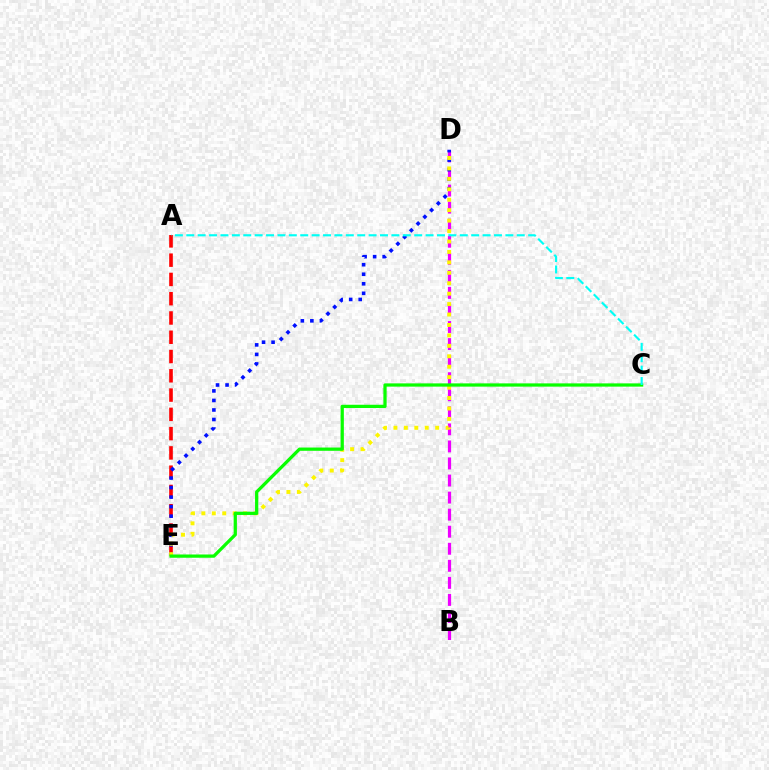{('A', 'E'): [{'color': '#ff0000', 'line_style': 'dashed', 'thickness': 2.62}], ('B', 'D'): [{'color': '#ee00ff', 'line_style': 'dashed', 'thickness': 2.32}], ('D', 'E'): [{'color': '#0010ff', 'line_style': 'dotted', 'thickness': 2.59}, {'color': '#fcf500', 'line_style': 'dotted', 'thickness': 2.84}], ('C', 'E'): [{'color': '#08ff00', 'line_style': 'solid', 'thickness': 2.34}], ('A', 'C'): [{'color': '#00fff6', 'line_style': 'dashed', 'thickness': 1.55}]}